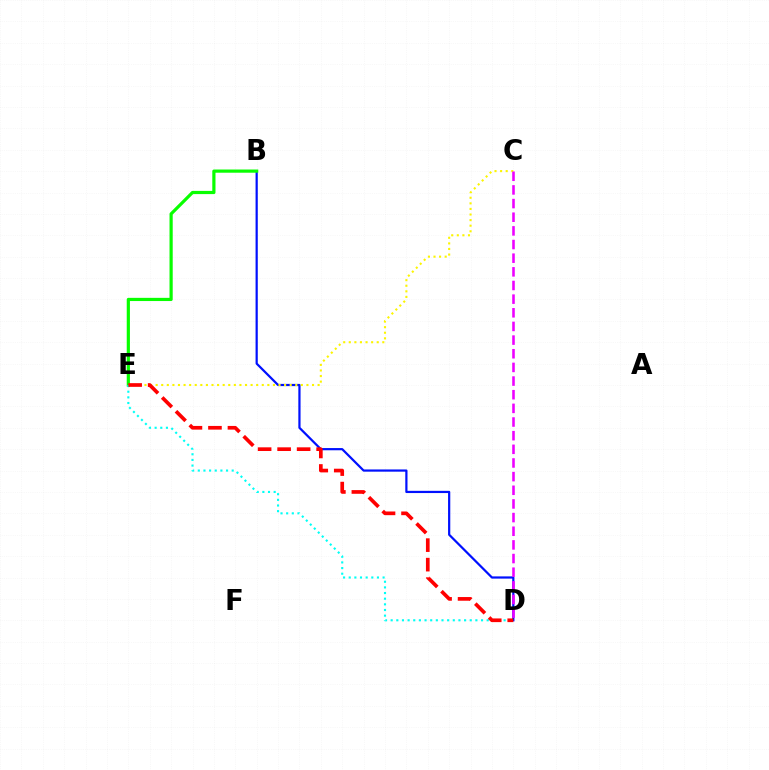{('B', 'D'): [{'color': '#0010ff', 'line_style': 'solid', 'thickness': 1.6}], ('C', 'E'): [{'color': '#fcf500', 'line_style': 'dotted', 'thickness': 1.52}], ('B', 'E'): [{'color': '#08ff00', 'line_style': 'solid', 'thickness': 2.3}], ('D', 'E'): [{'color': '#00fff6', 'line_style': 'dotted', 'thickness': 1.53}, {'color': '#ff0000', 'line_style': 'dashed', 'thickness': 2.65}], ('C', 'D'): [{'color': '#ee00ff', 'line_style': 'dashed', 'thickness': 1.85}]}